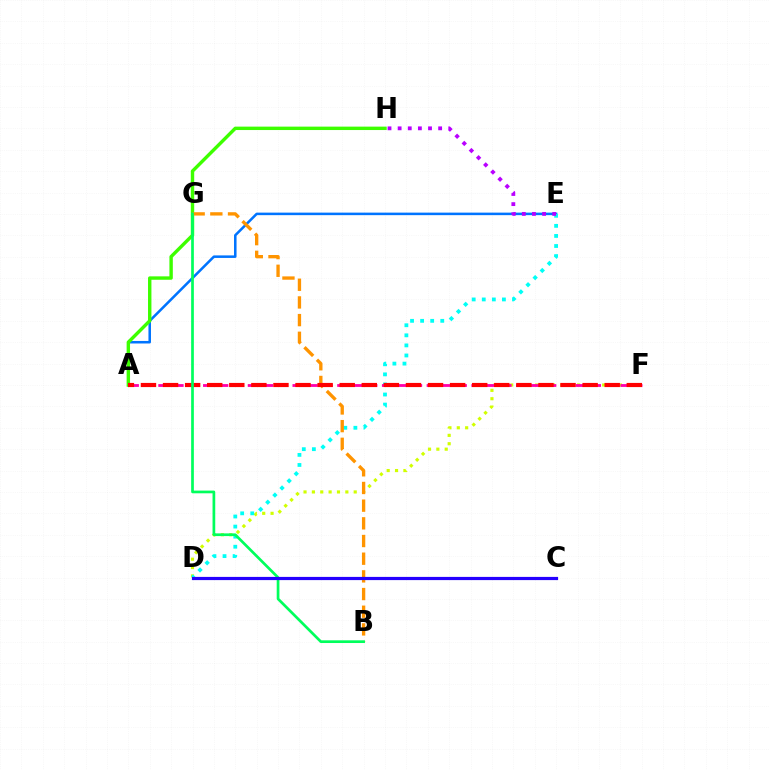{('D', 'F'): [{'color': '#d1ff00', 'line_style': 'dotted', 'thickness': 2.27}], ('A', 'E'): [{'color': '#0074ff', 'line_style': 'solid', 'thickness': 1.82}], ('A', 'H'): [{'color': '#3dff00', 'line_style': 'solid', 'thickness': 2.45}], ('D', 'E'): [{'color': '#00fff6', 'line_style': 'dotted', 'thickness': 2.74}], ('A', 'F'): [{'color': '#ff00ac', 'line_style': 'dashed', 'thickness': 2.03}, {'color': '#ff0000', 'line_style': 'dashed', 'thickness': 3.0}], ('B', 'G'): [{'color': '#ff9400', 'line_style': 'dashed', 'thickness': 2.4}, {'color': '#00ff5c', 'line_style': 'solid', 'thickness': 1.95}], ('E', 'H'): [{'color': '#b900ff', 'line_style': 'dotted', 'thickness': 2.75}], ('C', 'D'): [{'color': '#2500ff', 'line_style': 'solid', 'thickness': 2.3}]}